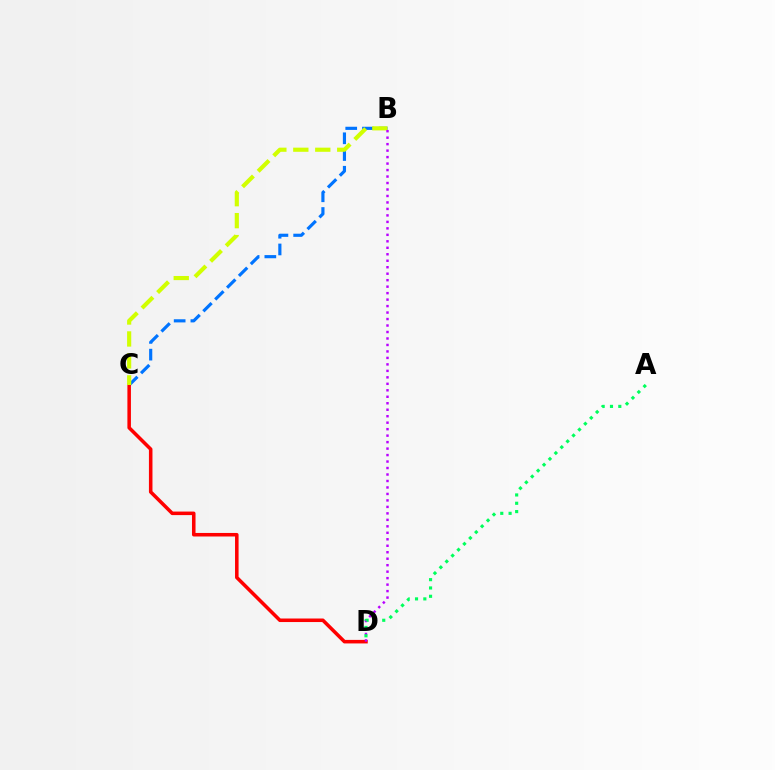{('B', 'C'): [{'color': '#0074ff', 'line_style': 'dashed', 'thickness': 2.27}, {'color': '#d1ff00', 'line_style': 'dashed', 'thickness': 2.98}], ('C', 'D'): [{'color': '#ff0000', 'line_style': 'solid', 'thickness': 2.55}], ('B', 'D'): [{'color': '#b900ff', 'line_style': 'dotted', 'thickness': 1.76}], ('A', 'D'): [{'color': '#00ff5c', 'line_style': 'dotted', 'thickness': 2.26}]}